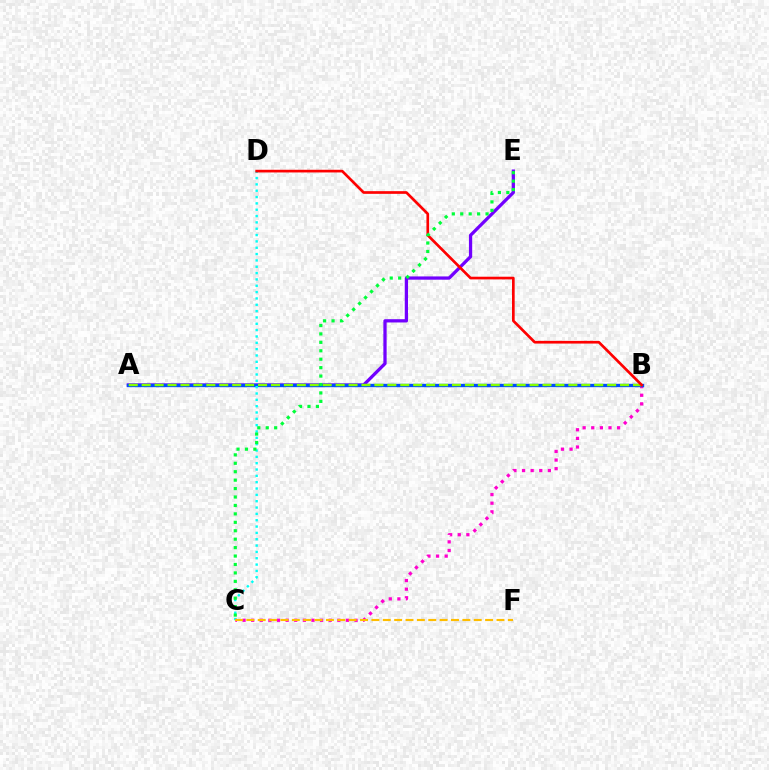{('A', 'E'): [{'color': '#7200ff', 'line_style': 'solid', 'thickness': 2.35}], ('B', 'C'): [{'color': '#ff00cf', 'line_style': 'dotted', 'thickness': 2.34}], ('A', 'B'): [{'color': '#004bff', 'line_style': 'solid', 'thickness': 2.42}, {'color': '#84ff00', 'line_style': 'dashed', 'thickness': 1.76}], ('C', 'D'): [{'color': '#00fff6', 'line_style': 'dotted', 'thickness': 1.72}], ('B', 'D'): [{'color': '#ff0000', 'line_style': 'solid', 'thickness': 1.93}], ('C', 'E'): [{'color': '#00ff39', 'line_style': 'dotted', 'thickness': 2.29}], ('C', 'F'): [{'color': '#ffbd00', 'line_style': 'dashed', 'thickness': 1.54}]}